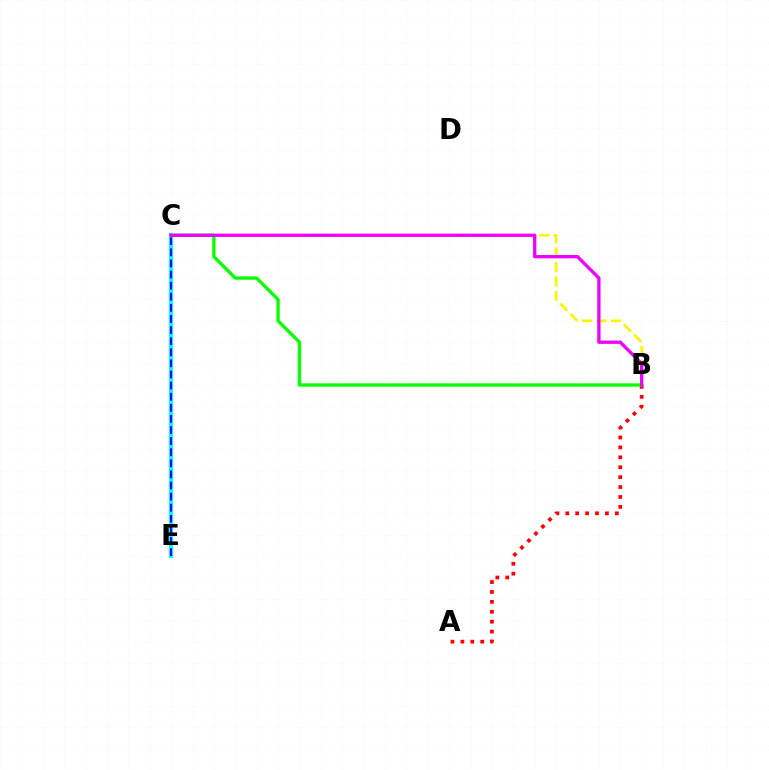{('A', 'B'): [{'color': '#ff0000', 'line_style': 'dotted', 'thickness': 2.69}], ('C', 'E'): [{'color': '#00fff6', 'line_style': 'solid', 'thickness': 2.83}, {'color': '#0010ff', 'line_style': 'dashed', 'thickness': 1.51}], ('B', 'C'): [{'color': '#fcf500', 'line_style': 'dashed', 'thickness': 1.96}, {'color': '#08ff00', 'line_style': 'solid', 'thickness': 2.4}, {'color': '#ee00ff', 'line_style': 'solid', 'thickness': 2.37}]}